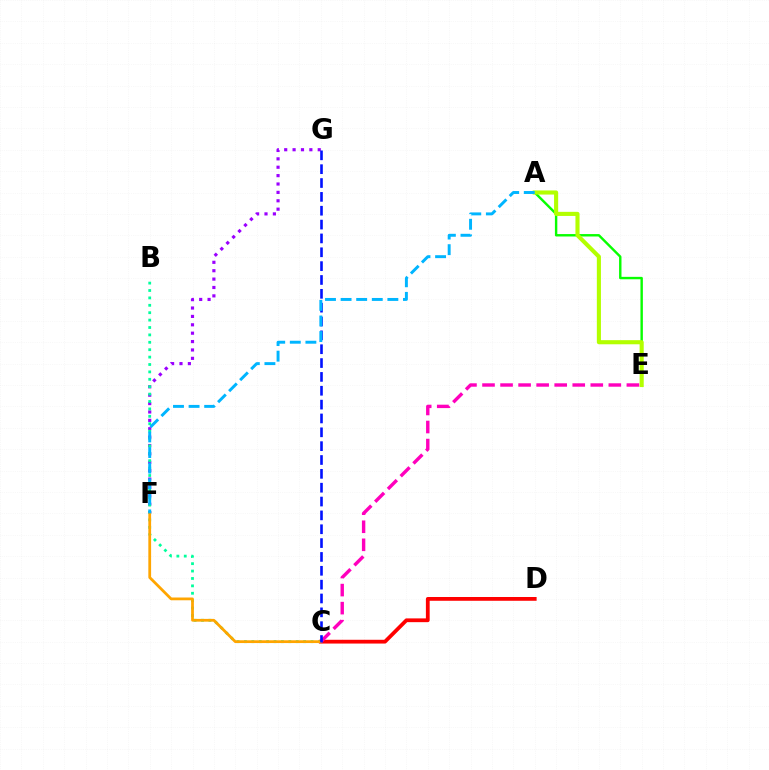{('C', 'D'): [{'color': '#ff0000', 'line_style': 'solid', 'thickness': 2.72}], ('F', 'G'): [{'color': '#9b00ff', 'line_style': 'dotted', 'thickness': 2.28}], ('A', 'E'): [{'color': '#08ff00', 'line_style': 'solid', 'thickness': 1.74}, {'color': '#b3ff00', 'line_style': 'solid', 'thickness': 2.96}], ('B', 'C'): [{'color': '#00ff9d', 'line_style': 'dotted', 'thickness': 2.01}], ('C', 'F'): [{'color': '#ffa500', 'line_style': 'solid', 'thickness': 1.99}], ('C', 'E'): [{'color': '#ff00bd', 'line_style': 'dashed', 'thickness': 2.45}], ('C', 'G'): [{'color': '#0010ff', 'line_style': 'dashed', 'thickness': 1.88}], ('A', 'F'): [{'color': '#00b5ff', 'line_style': 'dashed', 'thickness': 2.12}]}